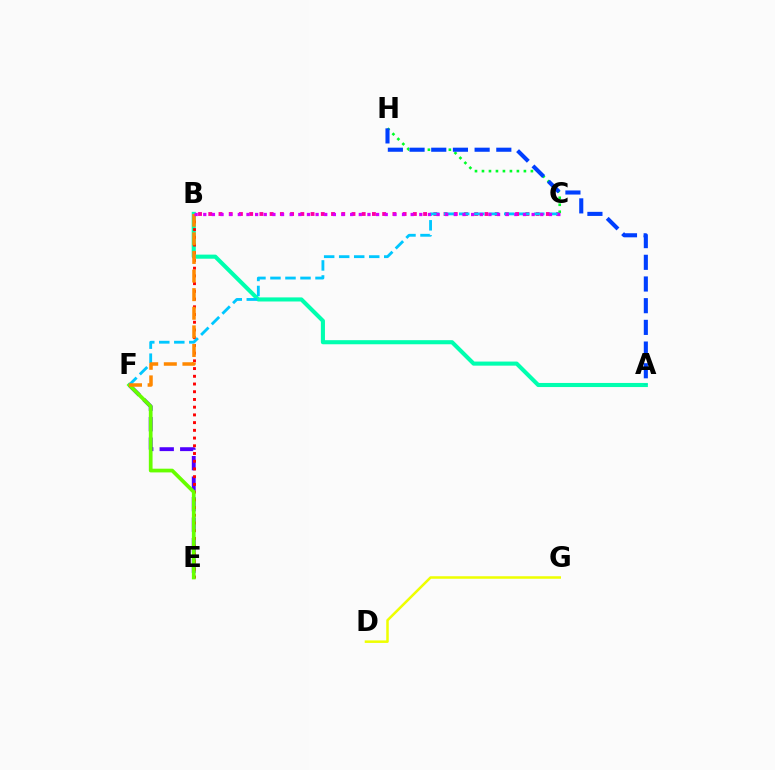{('B', 'C'): [{'color': '#ff00a0', 'line_style': 'dotted', 'thickness': 2.78}, {'color': '#d600ff', 'line_style': 'dotted', 'thickness': 2.35}], ('C', 'H'): [{'color': '#00ff27', 'line_style': 'dotted', 'thickness': 1.9}], ('A', 'B'): [{'color': '#00ffaf', 'line_style': 'solid', 'thickness': 2.95}], ('E', 'F'): [{'color': '#4f00ff', 'line_style': 'dashed', 'thickness': 2.79}, {'color': '#66ff00', 'line_style': 'solid', 'thickness': 2.68}], ('B', 'E'): [{'color': '#ff0000', 'line_style': 'dotted', 'thickness': 2.1}], ('A', 'H'): [{'color': '#003fff', 'line_style': 'dashed', 'thickness': 2.95}], ('D', 'G'): [{'color': '#eeff00', 'line_style': 'solid', 'thickness': 1.82}], ('C', 'F'): [{'color': '#00c7ff', 'line_style': 'dashed', 'thickness': 2.04}], ('B', 'F'): [{'color': '#ff8800', 'line_style': 'dashed', 'thickness': 2.53}]}